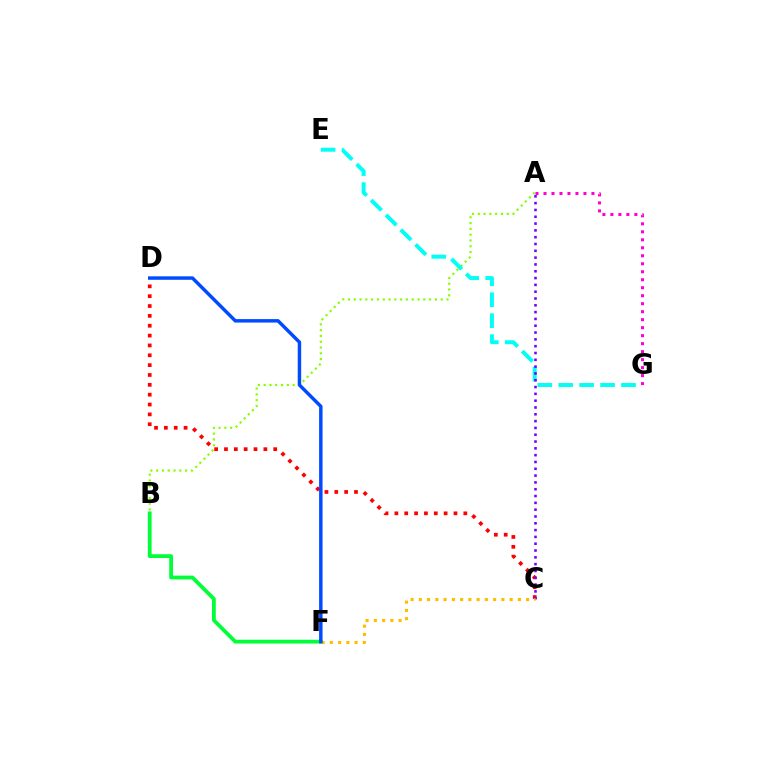{('A', 'B'): [{'color': '#84ff00', 'line_style': 'dotted', 'thickness': 1.57}], ('C', 'D'): [{'color': '#ff0000', 'line_style': 'dotted', 'thickness': 2.68}], ('B', 'F'): [{'color': '#00ff39', 'line_style': 'solid', 'thickness': 2.72}], ('E', 'G'): [{'color': '#00fff6', 'line_style': 'dashed', 'thickness': 2.84}], ('A', 'C'): [{'color': '#7200ff', 'line_style': 'dotted', 'thickness': 1.85}], ('C', 'F'): [{'color': '#ffbd00', 'line_style': 'dotted', 'thickness': 2.24}], ('A', 'G'): [{'color': '#ff00cf', 'line_style': 'dotted', 'thickness': 2.17}], ('D', 'F'): [{'color': '#004bff', 'line_style': 'solid', 'thickness': 2.49}]}